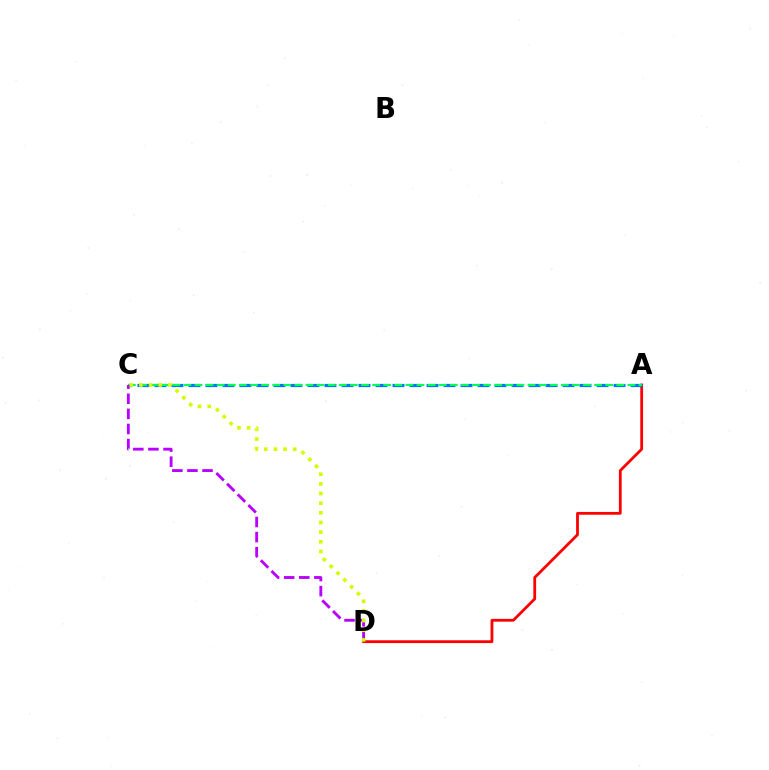{('A', 'D'): [{'color': '#ff0000', 'line_style': 'solid', 'thickness': 2.0}], ('A', 'C'): [{'color': '#0074ff', 'line_style': 'dashed', 'thickness': 2.31}, {'color': '#00ff5c', 'line_style': 'dashed', 'thickness': 1.51}], ('C', 'D'): [{'color': '#b900ff', 'line_style': 'dashed', 'thickness': 2.05}, {'color': '#d1ff00', 'line_style': 'dotted', 'thickness': 2.62}]}